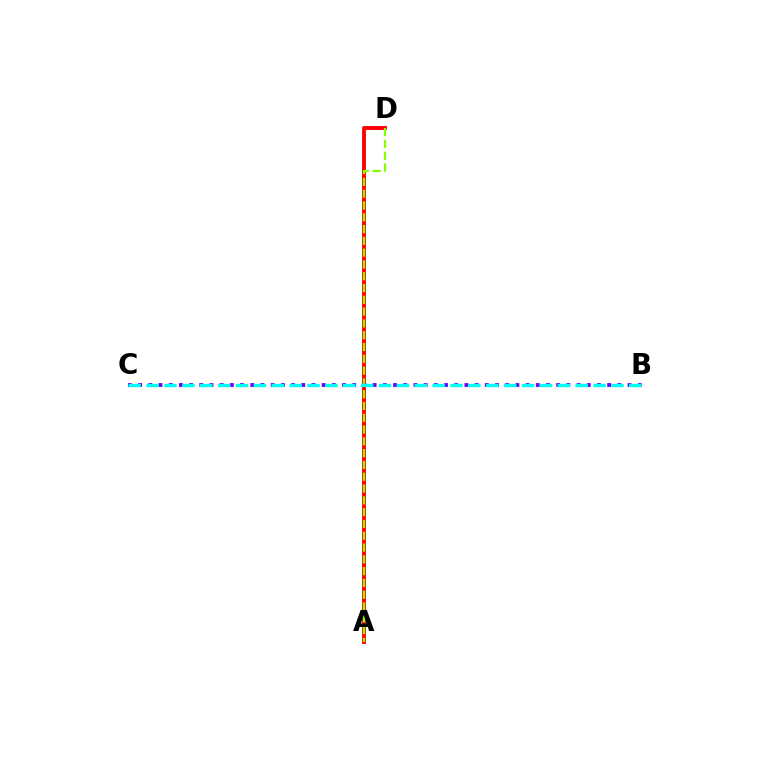{('A', 'D'): [{'color': '#ff0000', 'line_style': 'solid', 'thickness': 2.79}, {'color': '#84ff00', 'line_style': 'dashed', 'thickness': 1.6}], ('B', 'C'): [{'color': '#7200ff', 'line_style': 'dotted', 'thickness': 2.77}, {'color': '#00fff6', 'line_style': 'dashed', 'thickness': 2.43}]}